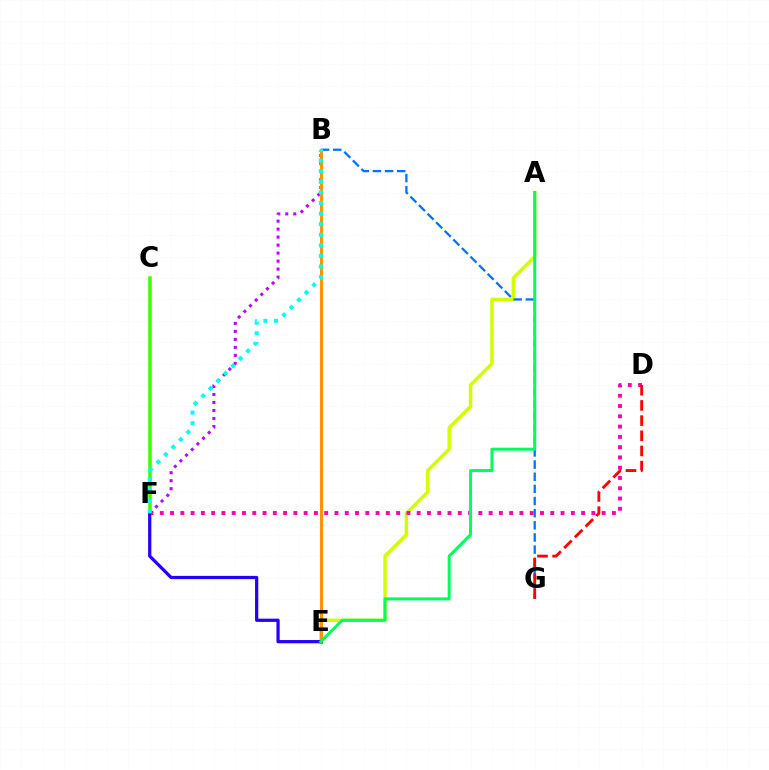{('A', 'E'): [{'color': '#d1ff00', 'line_style': 'solid', 'thickness': 2.49}, {'color': '#00ff5c', 'line_style': 'solid', 'thickness': 2.15}], ('C', 'F'): [{'color': '#3dff00', 'line_style': 'solid', 'thickness': 2.53}], ('B', 'G'): [{'color': '#0074ff', 'line_style': 'dashed', 'thickness': 1.65}], ('B', 'F'): [{'color': '#b900ff', 'line_style': 'dotted', 'thickness': 2.17}, {'color': '#00fff6', 'line_style': 'dotted', 'thickness': 2.88}], ('D', 'F'): [{'color': '#ff00ac', 'line_style': 'dotted', 'thickness': 2.79}], ('D', 'G'): [{'color': '#ff0000', 'line_style': 'dashed', 'thickness': 2.06}], ('B', 'E'): [{'color': '#ff9400', 'line_style': 'solid', 'thickness': 2.21}], ('E', 'F'): [{'color': '#2500ff', 'line_style': 'solid', 'thickness': 2.32}]}